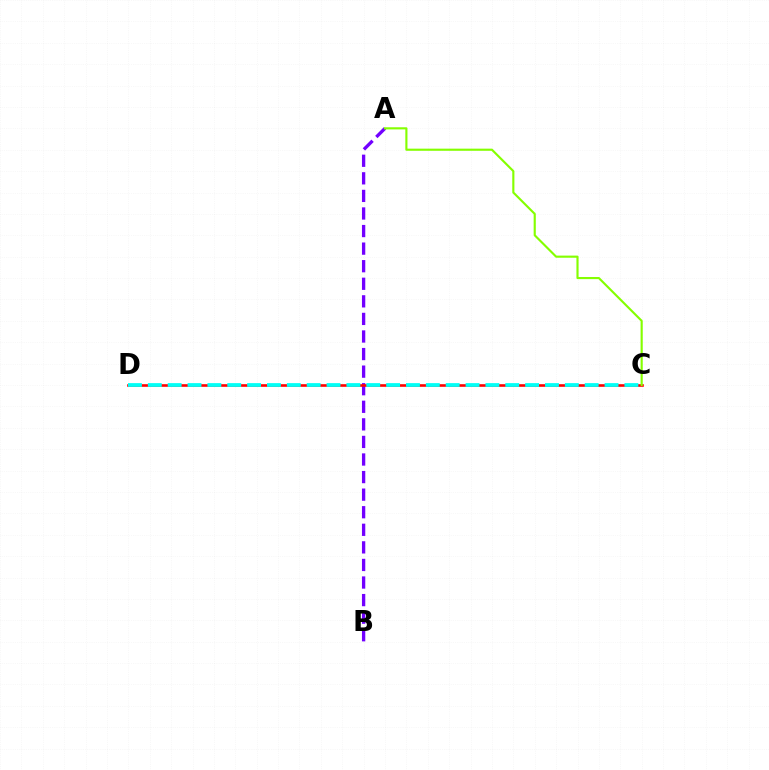{('A', 'B'): [{'color': '#7200ff', 'line_style': 'dashed', 'thickness': 2.39}], ('C', 'D'): [{'color': '#ff0000', 'line_style': 'solid', 'thickness': 1.89}, {'color': '#00fff6', 'line_style': 'dashed', 'thickness': 2.7}], ('A', 'C'): [{'color': '#84ff00', 'line_style': 'solid', 'thickness': 1.54}]}